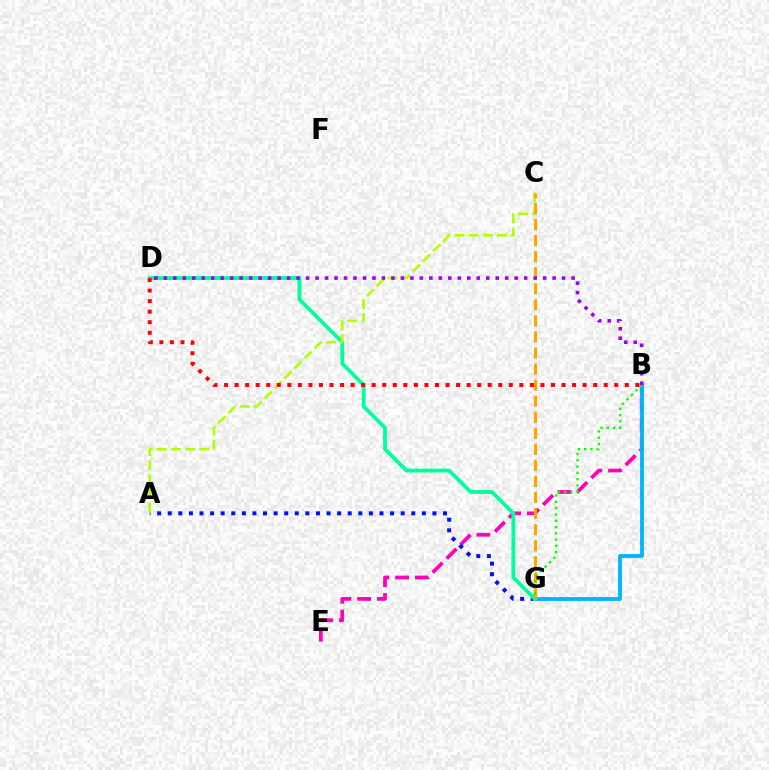{('B', 'E'): [{'color': '#ff00bd', 'line_style': 'dashed', 'thickness': 2.69}], ('A', 'G'): [{'color': '#0010ff', 'line_style': 'dotted', 'thickness': 2.88}], ('B', 'G'): [{'color': '#00b5ff', 'line_style': 'solid', 'thickness': 2.76}, {'color': '#08ff00', 'line_style': 'dotted', 'thickness': 1.71}], ('D', 'G'): [{'color': '#00ff9d', 'line_style': 'solid', 'thickness': 2.75}], ('A', 'C'): [{'color': '#b3ff00', 'line_style': 'dashed', 'thickness': 1.92}], ('C', 'G'): [{'color': '#ffa500', 'line_style': 'dashed', 'thickness': 2.18}], ('B', 'D'): [{'color': '#9b00ff', 'line_style': 'dotted', 'thickness': 2.58}, {'color': '#ff0000', 'line_style': 'dotted', 'thickness': 2.87}]}